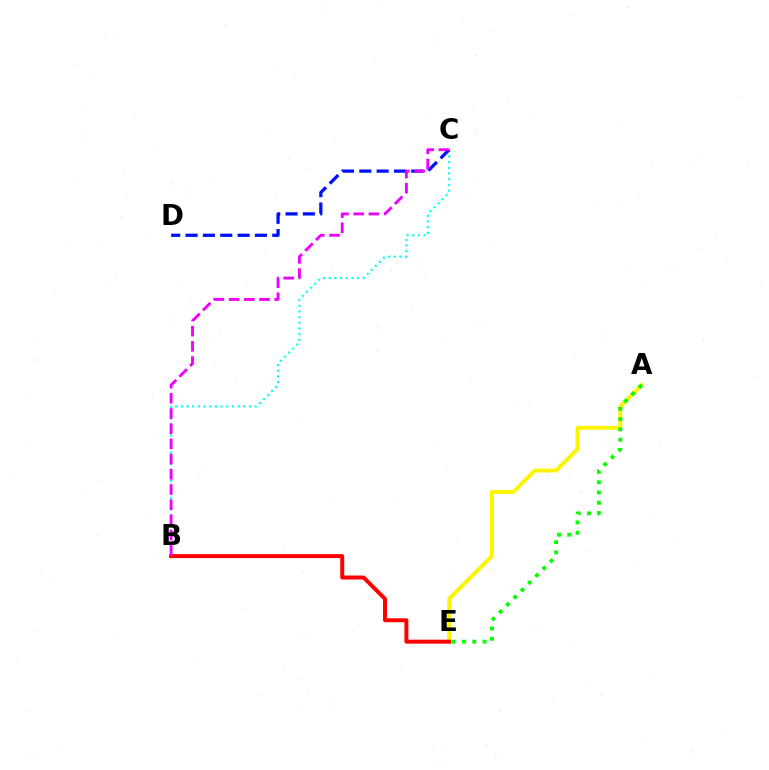{('A', 'E'): [{'color': '#fcf500', 'line_style': 'solid', 'thickness': 2.81}, {'color': '#08ff00', 'line_style': 'dotted', 'thickness': 2.79}], ('B', 'C'): [{'color': '#00fff6', 'line_style': 'dotted', 'thickness': 1.54}, {'color': '#ee00ff', 'line_style': 'dashed', 'thickness': 2.06}], ('C', 'D'): [{'color': '#0010ff', 'line_style': 'dashed', 'thickness': 2.35}], ('B', 'E'): [{'color': '#ff0000', 'line_style': 'solid', 'thickness': 2.85}]}